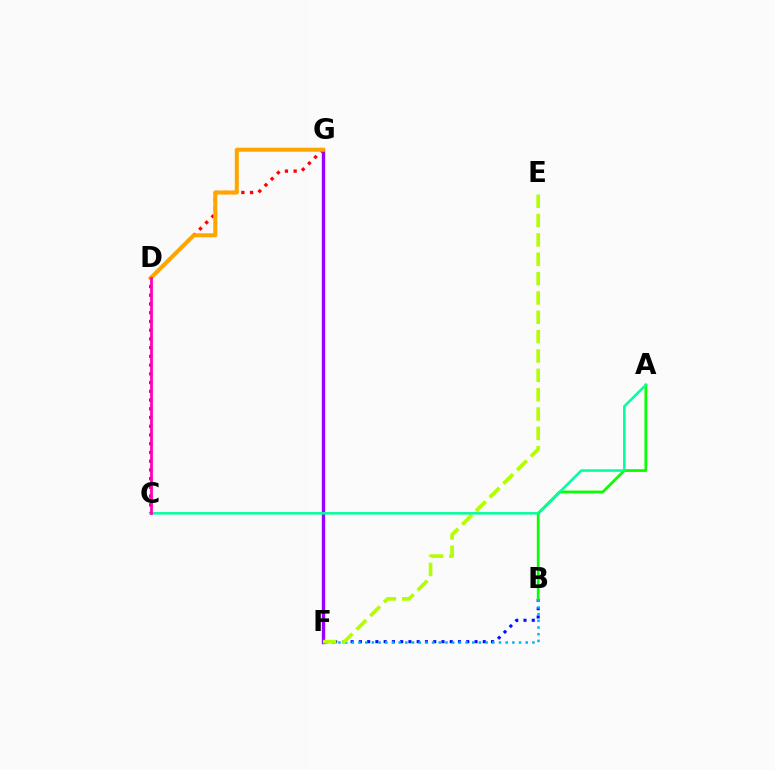{('B', 'F'): [{'color': '#0010ff', 'line_style': 'dotted', 'thickness': 2.24}, {'color': '#00b5ff', 'line_style': 'dotted', 'thickness': 1.82}], ('F', 'G'): [{'color': '#9b00ff', 'line_style': 'solid', 'thickness': 2.42}], ('C', 'G'): [{'color': '#ff0000', 'line_style': 'dotted', 'thickness': 2.37}], ('D', 'G'): [{'color': '#ffa500', 'line_style': 'solid', 'thickness': 2.9}], ('A', 'B'): [{'color': '#08ff00', 'line_style': 'solid', 'thickness': 1.97}], ('E', 'F'): [{'color': '#b3ff00', 'line_style': 'dashed', 'thickness': 2.63}], ('A', 'C'): [{'color': '#00ff9d', 'line_style': 'solid', 'thickness': 1.81}], ('C', 'D'): [{'color': '#ff00bd', 'line_style': 'solid', 'thickness': 1.99}]}